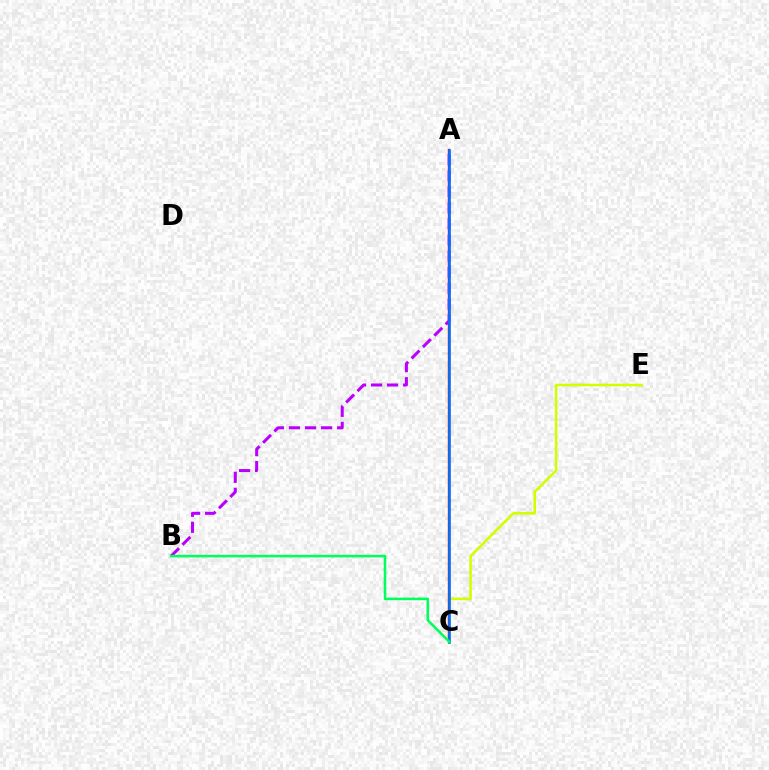{('C', 'E'): [{'color': '#d1ff00', 'line_style': 'solid', 'thickness': 1.85}], ('A', 'C'): [{'color': '#ff0000', 'line_style': 'solid', 'thickness': 1.71}, {'color': '#0074ff', 'line_style': 'solid', 'thickness': 1.87}], ('A', 'B'): [{'color': '#b900ff', 'line_style': 'dashed', 'thickness': 2.18}], ('B', 'C'): [{'color': '#00ff5c', 'line_style': 'solid', 'thickness': 1.84}]}